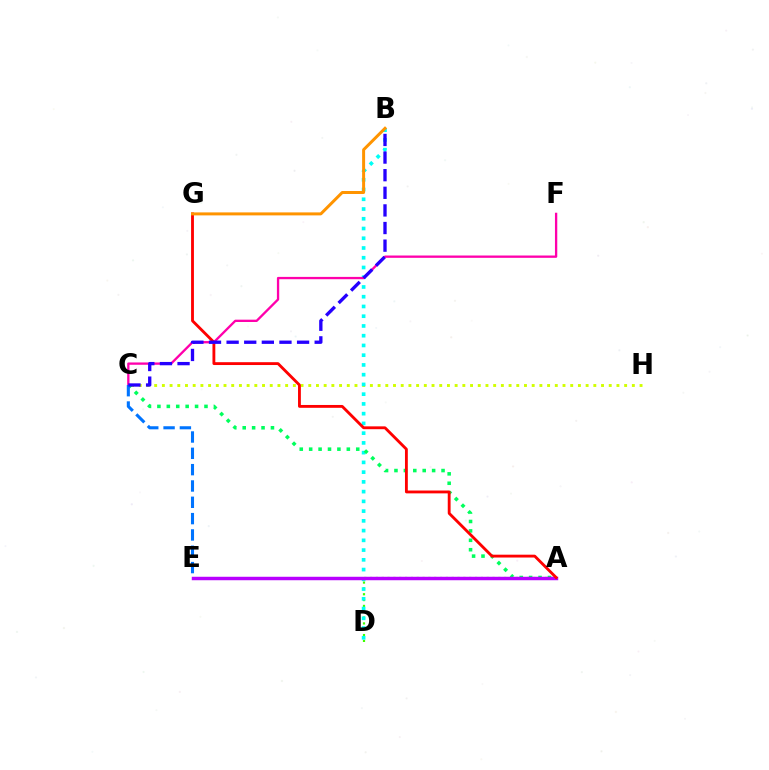{('C', 'H'): [{'color': '#d1ff00', 'line_style': 'dotted', 'thickness': 2.09}], ('A', 'D'): [{'color': '#3dff00', 'line_style': 'dotted', 'thickness': 1.58}], ('B', 'D'): [{'color': '#00fff6', 'line_style': 'dotted', 'thickness': 2.65}], ('A', 'C'): [{'color': '#00ff5c', 'line_style': 'dotted', 'thickness': 2.56}], ('A', 'E'): [{'color': '#b900ff', 'line_style': 'solid', 'thickness': 2.49}], ('A', 'G'): [{'color': '#ff0000', 'line_style': 'solid', 'thickness': 2.05}], ('C', 'F'): [{'color': '#ff00ac', 'line_style': 'solid', 'thickness': 1.67}], ('C', 'E'): [{'color': '#0074ff', 'line_style': 'dashed', 'thickness': 2.22}], ('B', 'C'): [{'color': '#2500ff', 'line_style': 'dashed', 'thickness': 2.39}], ('B', 'G'): [{'color': '#ff9400', 'line_style': 'solid', 'thickness': 2.15}]}